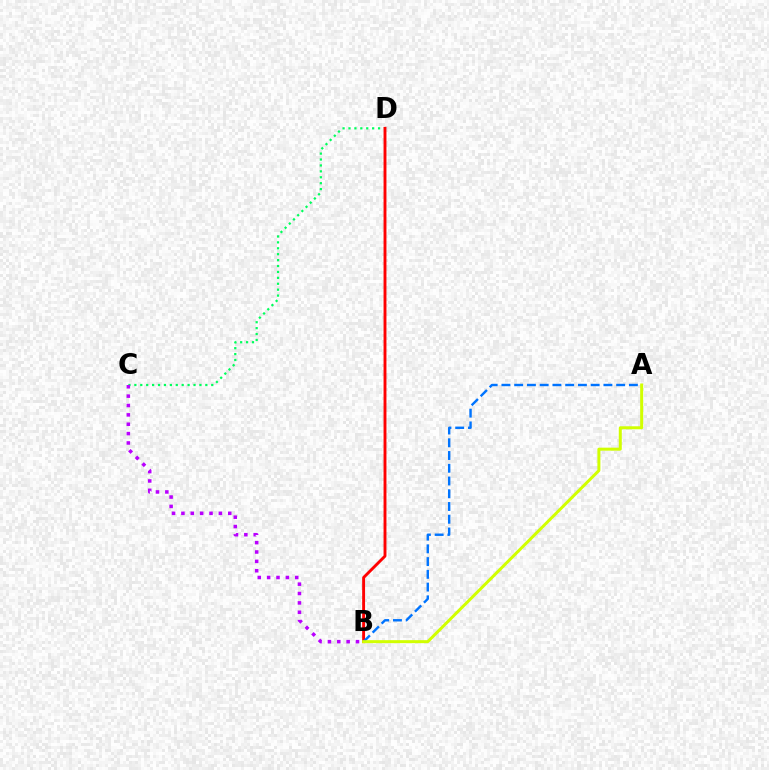{('C', 'D'): [{'color': '#00ff5c', 'line_style': 'dotted', 'thickness': 1.61}], ('B', 'D'): [{'color': '#ff0000', 'line_style': 'solid', 'thickness': 2.08}], ('B', 'C'): [{'color': '#b900ff', 'line_style': 'dotted', 'thickness': 2.55}], ('A', 'B'): [{'color': '#0074ff', 'line_style': 'dashed', 'thickness': 1.73}, {'color': '#d1ff00', 'line_style': 'solid', 'thickness': 2.16}]}